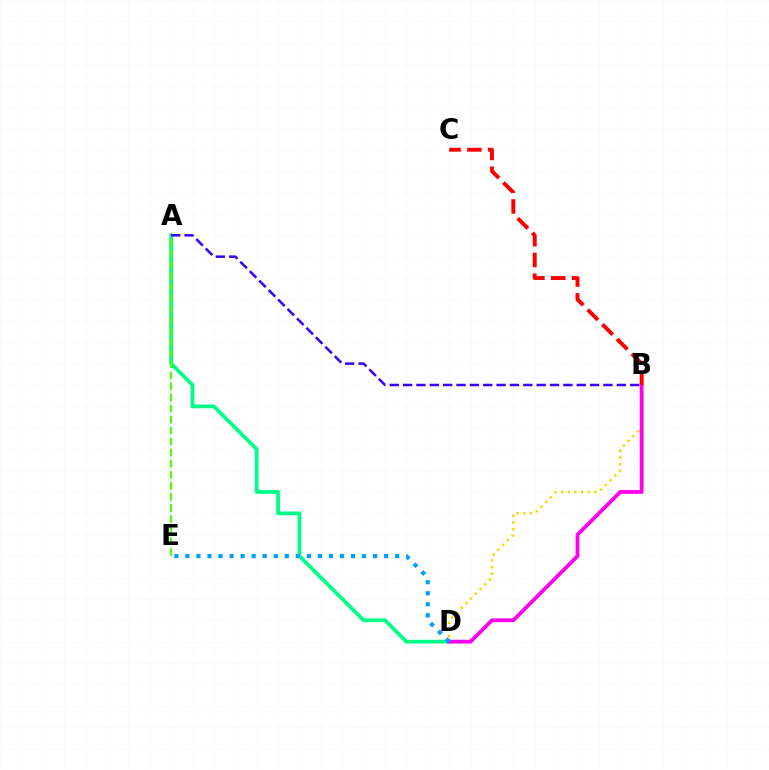{('B', 'D'): [{'color': '#ffd500', 'line_style': 'dotted', 'thickness': 1.81}, {'color': '#ff00ed', 'line_style': 'solid', 'thickness': 2.74}], ('A', 'D'): [{'color': '#00ff86', 'line_style': 'solid', 'thickness': 2.71}], ('A', 'E'): [{'color': '#4fff00', 'line_style': 'dashed', 'thickness': 1.5}], ('B', 'C'): [{'color': '#ff0000', 'line_style': 'dashed', 'thickness': 2.82}], ('D', 'E'): [{'color': '#009eff', 'line_style': 'dotted', 'thickness': 3.0}], ('A', 'B'): [{'color': '#3700ff', 'line_style': 'dashed', 'thickness': 1.81}]}